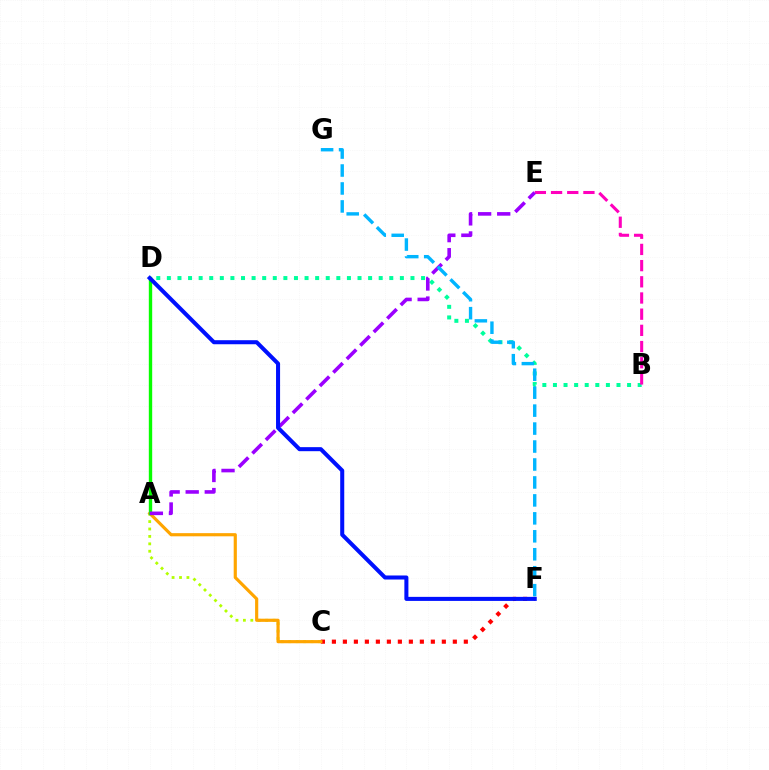{('A', 'C'): [{'color': '#b3ff00', 'line_style': 'dotted', 'thickness': 2.02}, {'color': '#ffa500', 'line_style': 'solid', 'thickness': 2.28}], ('B', 'D'): [{'color': '#00ff9d', 'line_style': 'dotted', 'thickness': 2.88}], ('B', 'E'): [{'color': '#ff00bd', 'line_style': 'dashed', 'thickness': 2.2}], ('C', 'F'): [{'color': '#ff0000', 'line_style': 'dotted', 'thickness': 2.99}], ('A', 'D'): [{'color': '#08ff00', 'line_style': 'solid', 'thickness': 2.43}], ('A', 'E'): [{'color': '#9b00ff', 'line_style': 'dashed', 'thickness': 2.59}], ('D', 'F'): [{'color': '#0010ff', 'line_style': 'solid', 'thickness': 2.91}], ('F', 'G'): [{'color': '#00b5ff', 'line_style': 'dashed', 'thickness': 2.44}]}